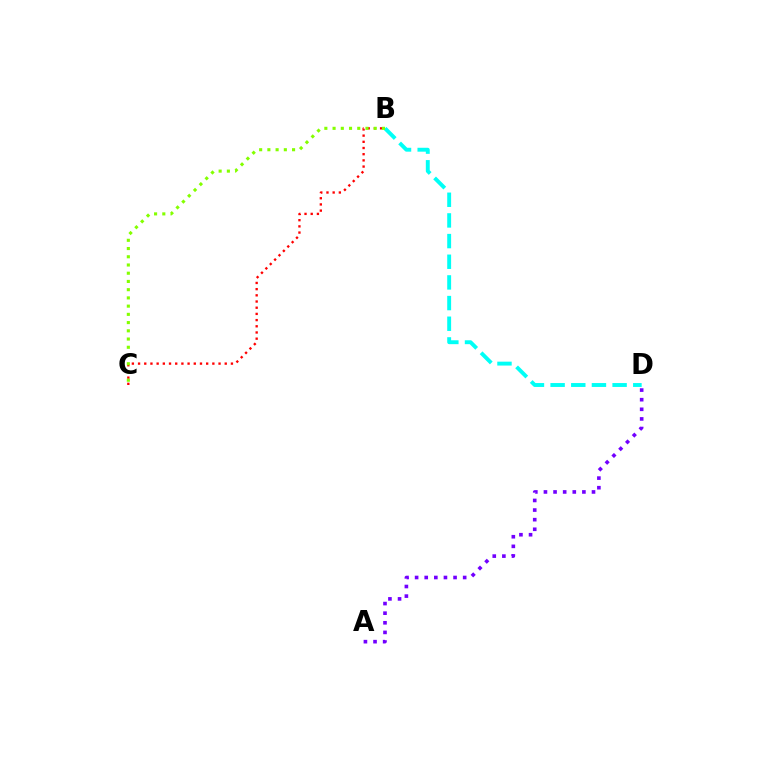{('B', 'D'): [{'color': '#00fff6', 'line_style': 'dashed', 'thickness': 2.81}], ('A', 'D'): [{'color': '#7200ff', 'line_style': 'dotted', 'thickness': 2.61}], ('B', 'C'): [{'color': '#ff0000', 'line_style': 'dotted', 'thickness': 1.68}, {'color': '#84ff00', 'line_style': 'dotted', 'thickness': 2.24}]}